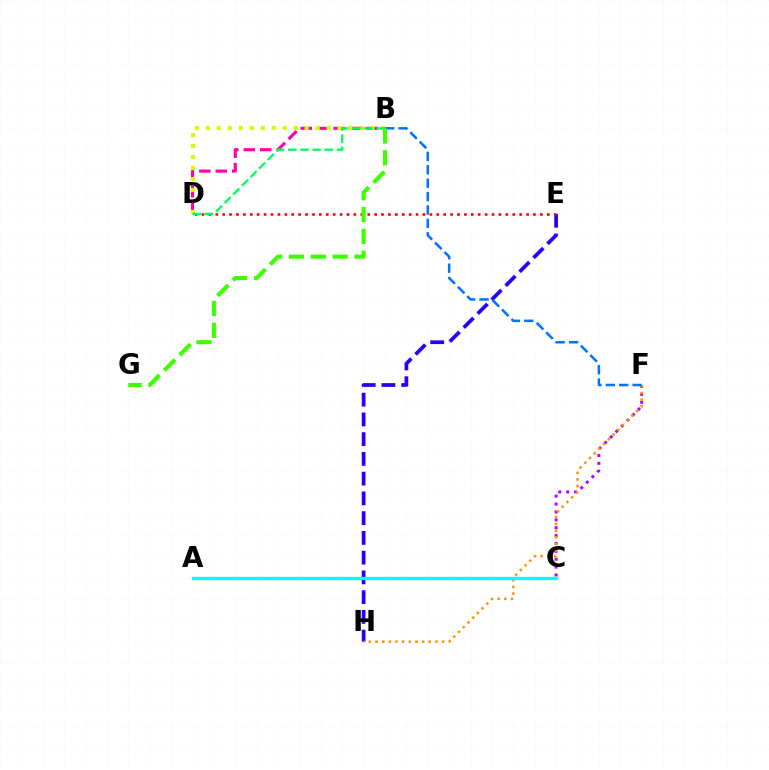{('C', 'F'): [{'color': '#b900ff', 'line_style': 'dotted', 'thickness': 2.14}], ('B', 'D'): [{'color': '#ff00ac', 'line_style': 'dashed', 'thickness': 2.24}, {'color': '#d1ff00', 'line_style': 'dotted', 'thickness': 2.98}, {'color': '#00ff5c', 'line_style': 'dashed', 'thickness': 1.66}], ('E', 'H'): [{'color': '#2500ff', 'line_style': 'dashed', 'thickness': 2.68}], ('D', 'E'): [{'color': '#ff0000', 'line_style': 'dotted', 'thickness': 1.88}], ('F', 'H'): [{'color': '#ff9400', 'line_style': 'dotted', 'thickness': 1.81}], ('B', 'F'): [{'color': '#0074ff', 'line_style': 'dashed', 'thickness': 1.82}], ('A', 'C'): [{'color': '#00fff6', 'line_style': 'solid', 'thickness': 2.4}], ('B', 'G'): [{'color': '#3dff00', 'line_style': 'dashed', 'thickness': 2.97}]}